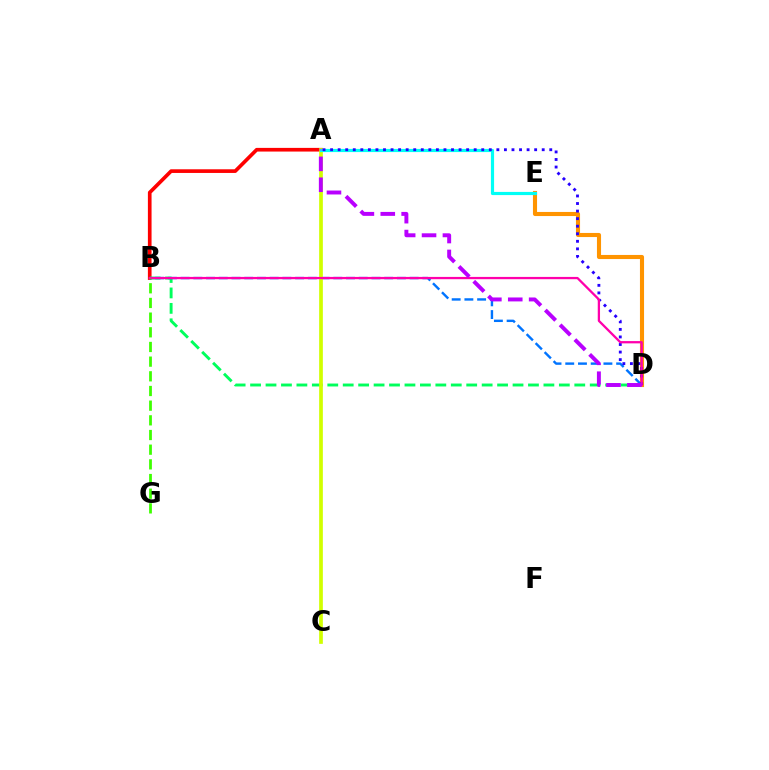{('A', 'B'): [{'color': '#ff0000', 'line_style': 'solid', 'thickness': 2.64}], ('D', 'E'): [{'color': '#ff9400', 'line_style': 'solid', 'thickness': 2.95}], ('B', 'D'): [{'color': '#00ff5c', 'line_style': 'dashed', 'thickness': 2.1}, {'color': '#0074ff', 'line_style': 'dashed', 'thickness': 1.73}, {'color': '#ff00ac', 'line_style': 'solid', 'thickness': 1.64}], ('A', 'C'): [{'color': '#d1ff00', 'line_style': 'solid', 'thickness': 2.67}], ('A', 'E'): [{'color': '#00fff6', 'line_style': 'solid', 'thickness': 2.28}], ('A', 'D'): [{'color': '#2500ff', 'line_style': 'dotted', 'thickness': 2.05}, {'color': '#b900ff', 'line_style': 'dashed', 'thickness': 2.84}], ('B', 'G'): [{'color': '#3dff00', 'line_style': 'dashed', 'thickness': 1.99}]}